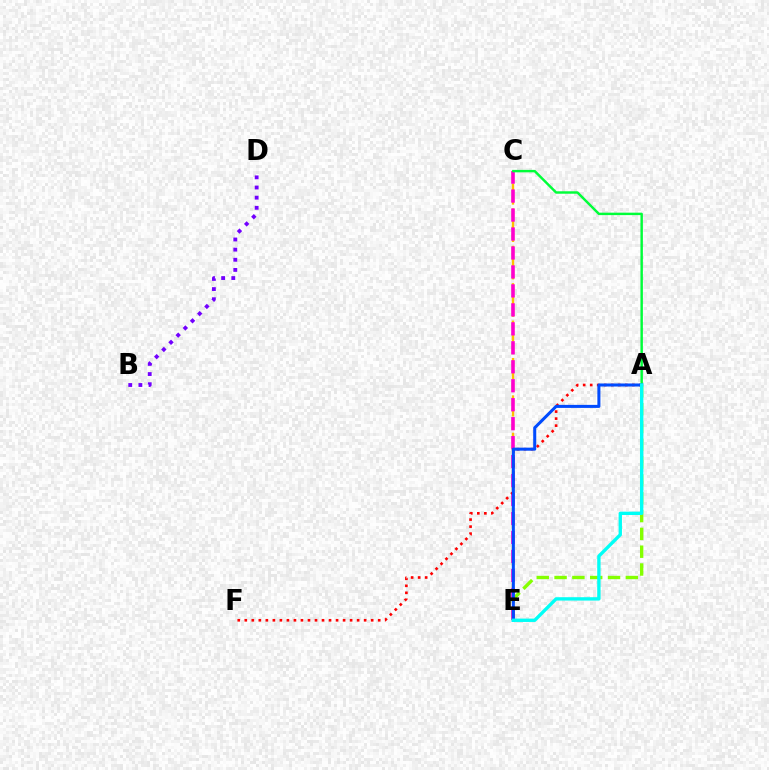{('B', 'D'): [{'color': '#7200ff', 'line_style': 'dotted', 'thickness': 2.76}], ('C', 'E'): [{'color': '#ffbd00', 'line_style': 'dashed', 'thickness': 1.69}, {'color': '#ff00cf', 'line_style': 'dashed', 'thickness': 2.58}], ('A', 'E'): [{'color': '#84ff00', 'line_style': 'dashed', 'thickness': 2.42}, {'color': '#004bff', 'line_style': 'solid', 'thickness': 2.19}, {'color': '#00fff6', 'line_style': 'solid', 'thickness': 2.42}], ('A', 'C'): [{'color': '#00ff39', 'line_style': 'solid', 'thickness': 1.76}], ('A', 'F'): [{'color': '#ff0000', 'line_style': 'dotted', 'thickness': 1.91}]}